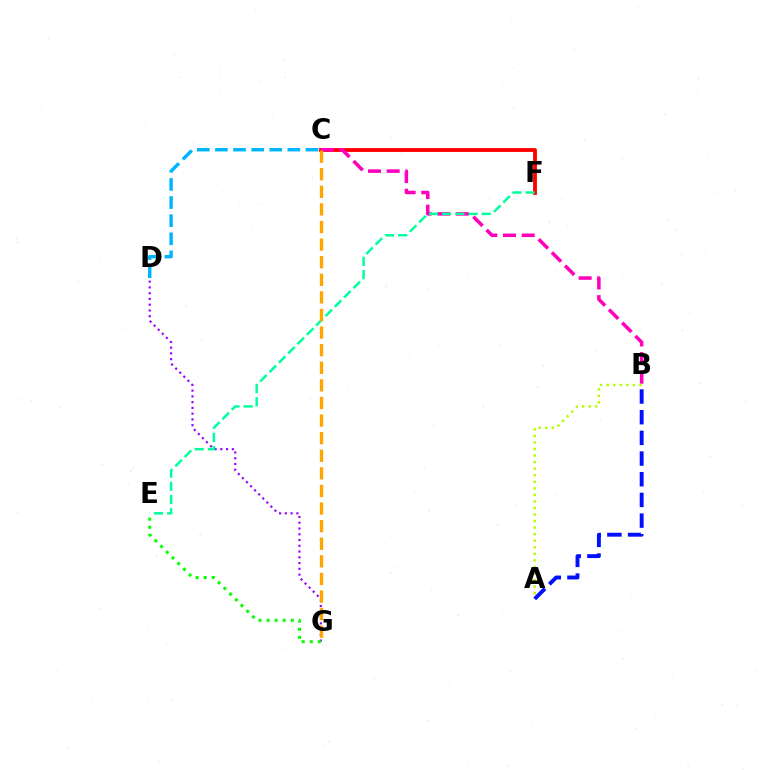{('C', 'F'): [{'color': '#ff0000', 'line_style': 'solid', 'thickness': 2.76}], ('B', 'C'): [{'color': '#ff00bd', 'line_style': 'dashed', 'thickness': 2.54}], ('D', 'G'): [{'color': '#9b00ff', 'line_style': 'dotted', 'thickness': 1.56}], ('A', 'B'): [{'color': '#b3ff00', 'line_style': 'dotted', 'thickness': 1.78}, {'color': '#0010ff', 'line_style': 'dashed', 'thickness': 2.81}], ('E', 'F'): [{'color': '#00ff9d', 'line_style': 'dashed', 'thickness': 1.79}], ('C', 'G'): [{'color': '#ffa500', 'line_style': 'dashed', 'thickness': 2.39}], ('C', 'D'): [{'color': '#00b5ff', 'line_style': 'dashed', 'thickness': 2.46}], ('E', 'G'): [{'color': '#08ff00', 'line_style': 'dotted', 'thickness': 2.19}]}